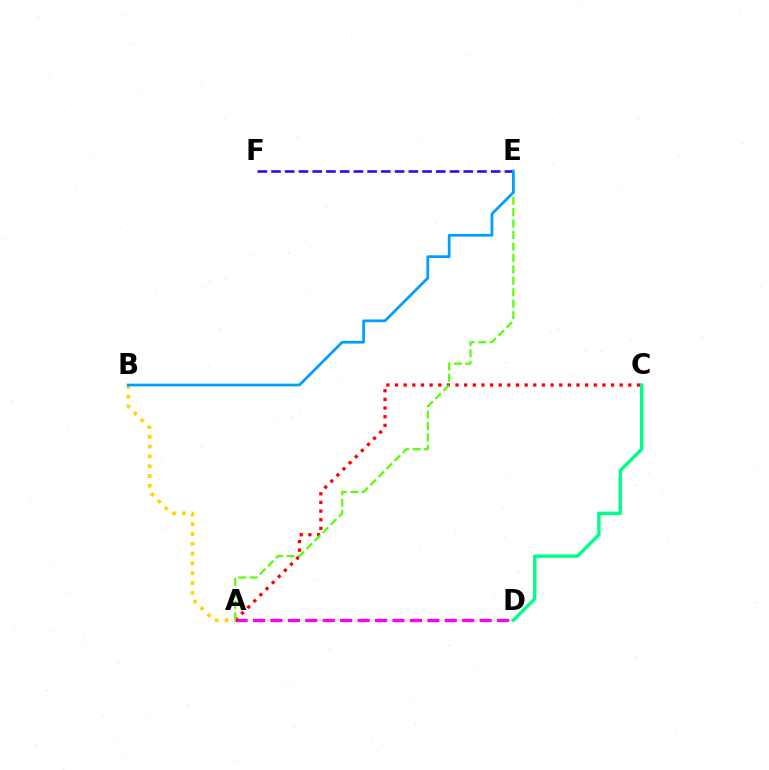{('C', 'D'): [{'color': '#00ff86', 'line_style': 'solid', 'thickness': 2.46}], ('E', 'F'): [{'color': '#3700ff', 'line_style': 'dashed', 'thickness': 1.87}], ('A', 'D'): [{'color': '#ff00ed', 'line_style': 'dashed', 'thickness': 2.37}], ('A', 'C'): [{'color': '#ff0000', 'line_style': 'dotted', 'thickness': 2.35}], ('A', 'E'): [{'color': '#4fff00', 'line_style': 'dashed', 'thickness': 1.55}], ('A', 'B'): [{'color': '#ffd500', 'line_style': 'dotted', 'thickness': 2.66}], ('B', 'E'): [{'color': '#009eff', 'line_style': 'solid', 'thickness': 1.97}]}